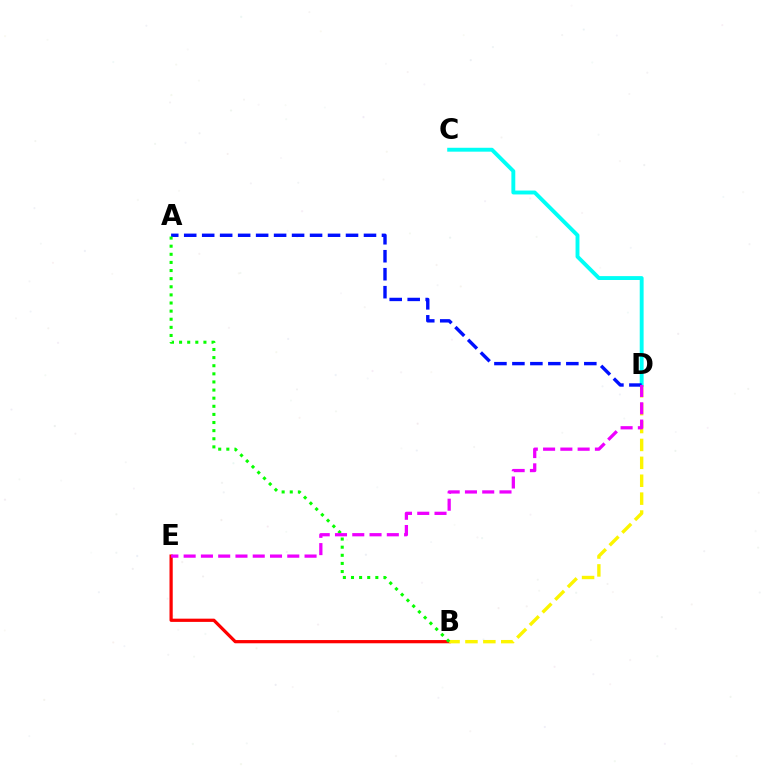{('B', 'E'): [{'color': '#ff0000', 'line_style': 'solid', 'thickness': 2.32}], ('C', 'D'): [{'color': '#00fff6', 'line_style': 'solid', 'thickness': 2.8}], ('B', 'D'): [{'color': '#fcf500', 'line_style': 'dashed', 'thickness': 2.43}], ('A', 'D'): [{'color': '#0010ff', 'line_style': 'dashed', 'thickness': 2.44}], ('A', 'B'): [{'color': '#08ff00', 'line_style': 'dotted', 'thickness': 2.2}], ('D', 'E'): [{'color': '#ee00ff', 'line_style': 'dashed', 'thickness': 2.35}]}